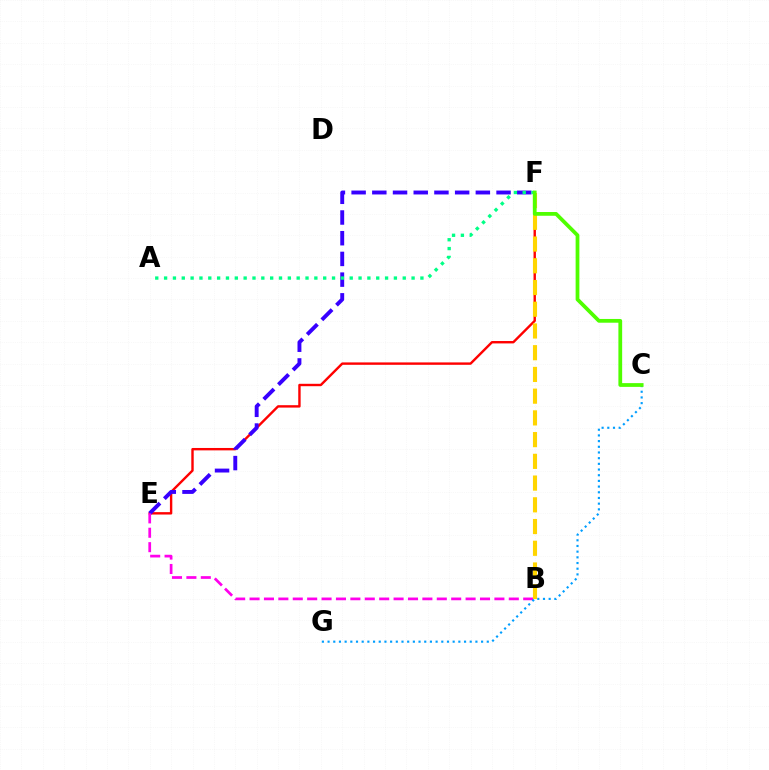{('E', 'F'): [{'color': '#ff0000', 'line_style': 'solid', 'thickness': 1.73}, {'color': '#3700ff', 'line_style': 'dashed', 'thickness': 2.81}], ('B', 'E'): [{'color': '#ff00ed', 'line_style': 'dashed', 'thickness': 1.96}], ('A', 'F'): [{'color': '#00ff86', 'line_style': 'dotted', 'thickness': 2.4}], ('C', 'G'): [{'color': '#009eff', 'line_style': 'dotted', 'thickness': 1.54}], ('B', 'F'): [{'color': '#ffd500', 'line_style': 'dashed', 'thickness': 2.95}], ('C', 'F'): [{'color': '#4fff00', 'line_style': 'solid', 'thickness': 2.7}]}